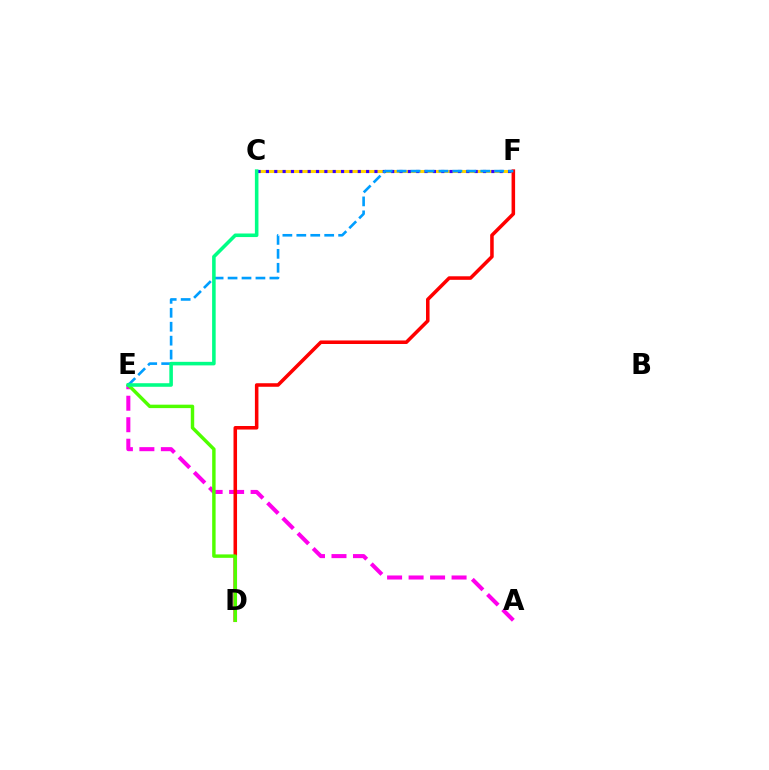{('A', 'E'): [{'color': '#ff00ed', 'line_style': 'dashed', 'thickness': 2.92}], ('C', 'F'): [{'color': '#ffd500', 'line_style': 'solid', 'thickness': 2.2}, {'color': '#3700ff', 'line_style': 'dotted', 'thickness': 2.27}], ('D', 'F'): [{'color': '#ff0000', 'line_style': 'solid', 'thickness': 2.55}], ('D', 'E'): [{'color': '#4fff00', 'line_style': 'solid', 'thickness': 2.47}], ('E', 'F'): [{'color': '#009eff', 'line_style': 'dashed', 'thickness': 1.89}], ('C', 'E'): [{'color': '#00ff86', 'line_style': 'solid', 'thickness': 2.56}]}